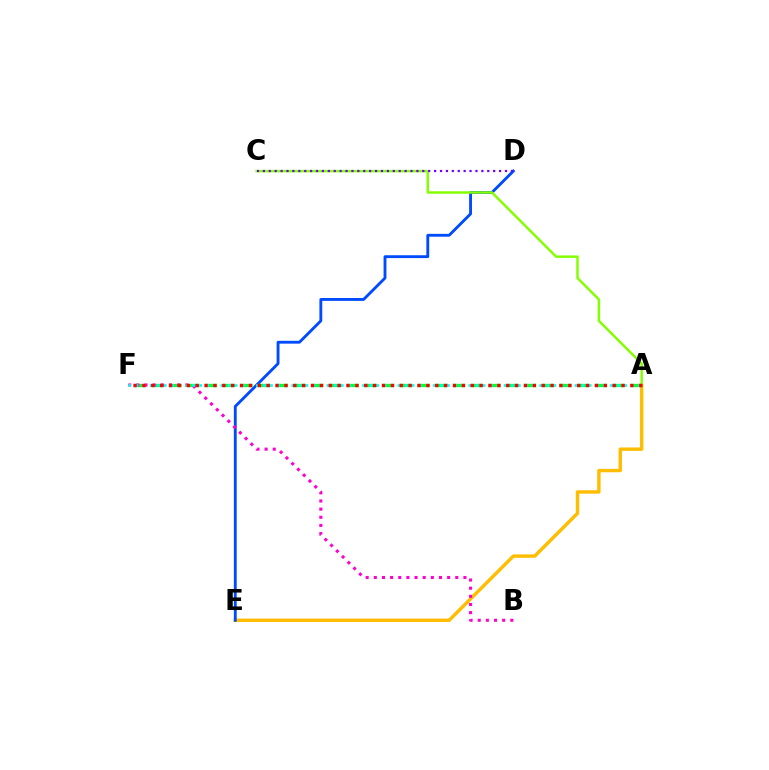{('A', 'E'): [{'color': '#ffbd00', 'line_style': 'solid', 'thickness': 2.46}], ('D', 'E'): [{'color': '#004bff', 'line_style': 'solid', 'thickness': 2.06}], ('A', 'F'): [{'color': '#00ff39', 'line_style': 'dashed', 'thickness': 2.41}, {'color': '#00fff6', 'line_style': 'dotted', 'thickness': 1.92}, {'color': '#ff0000', 'line_style': 'dotted', 'thickness': 2.41}], ('B', 'F'): [{'color': '#ff00cf', 'line_style': 'dotted', 'thickness': 2.21}], ('A', 'C'): [{'color': '#84ff00', 'line_style': 'solid', 'thickness': 1.78}], ('C', 'D'): [{'color': '#7200ff', 'line_style': 'dotted', 'thickness': 1.6}]}